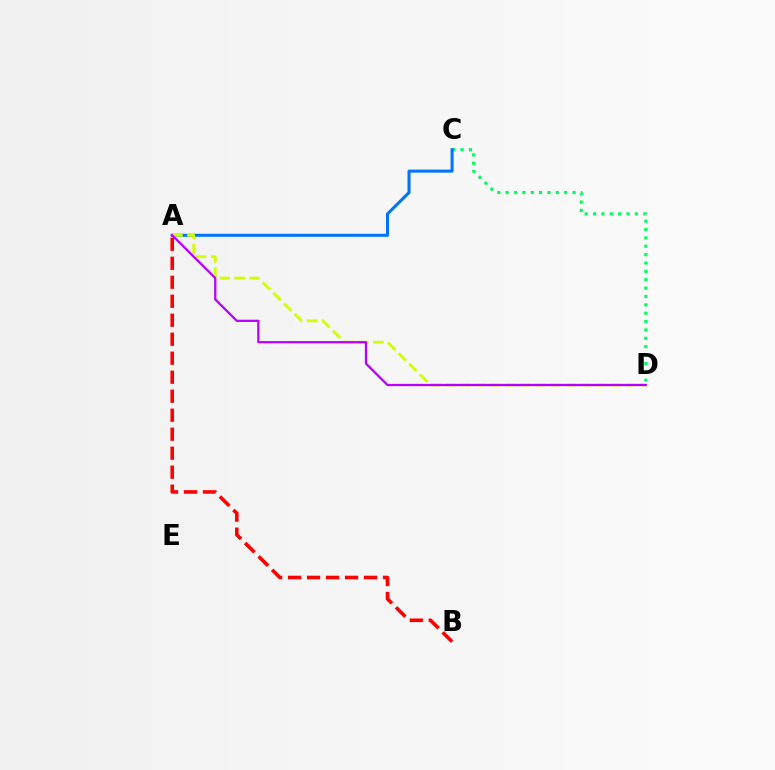{('C', 'D'): [{'color': '#00ff5c', 'line_style': 'dotted', 'thickness': 2.27}], ('A', 'C'): [{'color': '#0074ff', 'line_style': 'solid', 'thickness': 2.19}], ('A', 'D'): [{'color': '#d1ff00', 'line_style': 'dashed', 'thickness': 2.04}, {'color': '#b900ff', 'line_style': 'solid', 'thickness': 1.63}], ('A', 'B'): [{'color': '#ff0000', 'line_style': 'dashed', 'thickness': 2.58}]}